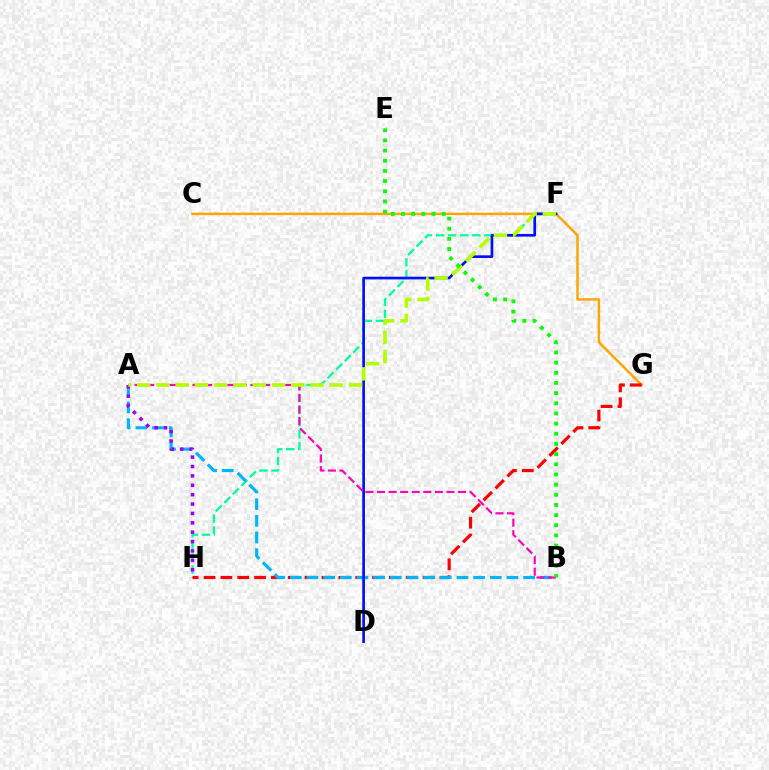{('C', 'G'): [{'color': '#ffa500', 'line_style': 'solid', 'thickness': 1.77}], ('F', 'H'): [{'color': '#00ff9d', 'line_style': 'dashed', 'thickness': 1.64}], ('G', 'H'): [{'color': '#ff0000', 'line_style': 'dashed', 'thickness': 2.29}], ('A', 'B'): [{'color': '#00b5ff', 'line_style': 'dashed', 'thickness': 2.26}, {'color': '#ff00bd', 'line_style': 'dashed', 'thickness': 1.57}], ('A', 'H'): [{'color': '#9b00ff', 'line_style': 'dotted', 'thickness': 2.55}], ('D', 'F'): [{'color': '#0010ff', 'line_style': 'solid', 'thickness': 1.93}], ('A', 'F'): [{'color': '#b3ff00', 'line_style': 'dashed', 'thickness': 2.62}], ('B', 'E'): [{'color': '#08ff00', 'line_style': 'dotted', 'thickness': 2.76}]}